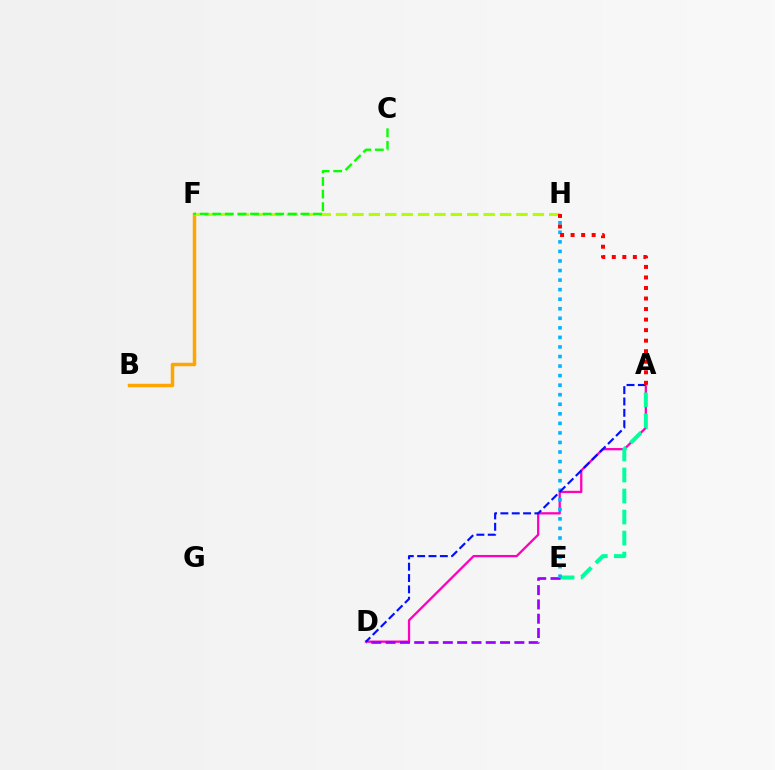{('A', 'D'): [{'color': '#ff00bd', 'line_style': 'solid', 'thickness': 1.65}, {'color': '#0010ff', 'line_style': 'dashed', 'thickness': 1.54}], ('B', 'F'): [{'color': '#ffa500', 'line_style': 'solid', 'thickness': 2.51}], ('F', 'H'): [{'color': '#b3ff00', 'line_style': 'dashed', 'thickness': 2.23}], ('A', 'E'): [{'color': '#00ff9d', 'line_style': 'dashed', 'thickness': 2.86}], ('C', 'F'): [{'color': '#08ff00', 'line_style': 'dashed', 'thickness': 1.71}], ('D', 'E'): [{'color': '#9b00ff', 'line_style': 'dashed', 'thickness': 1.94}], ('E', 'H'): [{'color': '#00b5ff', 'line_style': 'dotted', 'thickness': 2.6}], ('A', 'H'): [{'color': '#ff0000', 'line_style': 'dotted', 'thickness': 2.86}]}